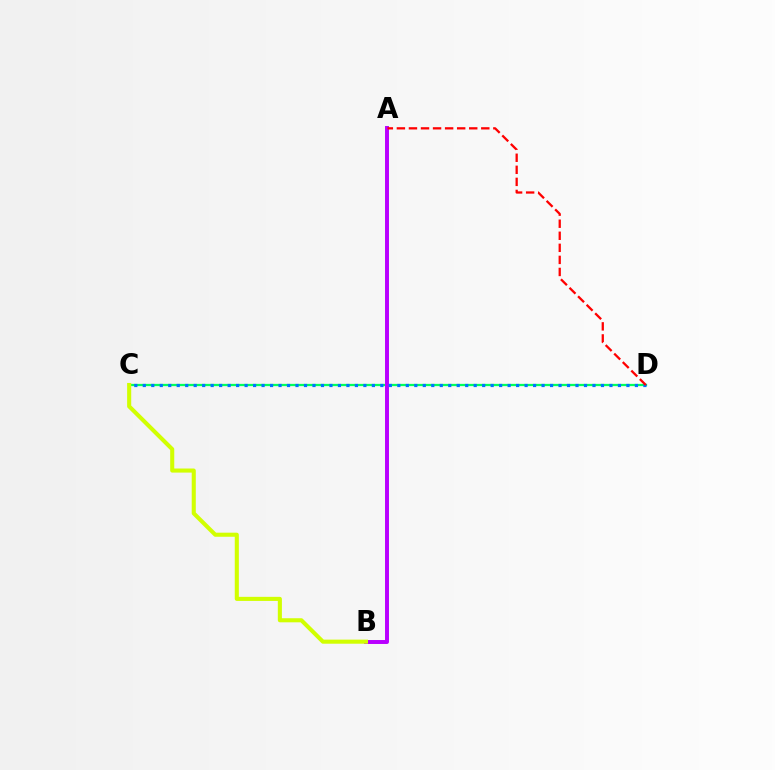{('C', 'D'): [{'color': '#00ff5c', 'line_style': 'solid', 'thickness': 1.64}, {'color': '#0074ff', 'line_style': 'dotted', 'thickness': 2.31}], ('A', 'B'): [{'color': '#b900ff', 'line_style': 'solid', 'thickness': 2.84}], ('B', 'C'): [{'color': '#d1ff00', 'line_style': 'solid', 'thickness': 2.94}], ('A', 'D'): [{'color': '#ff0000', 'line_style': 'dashed', 'thickness': 1.64}]}